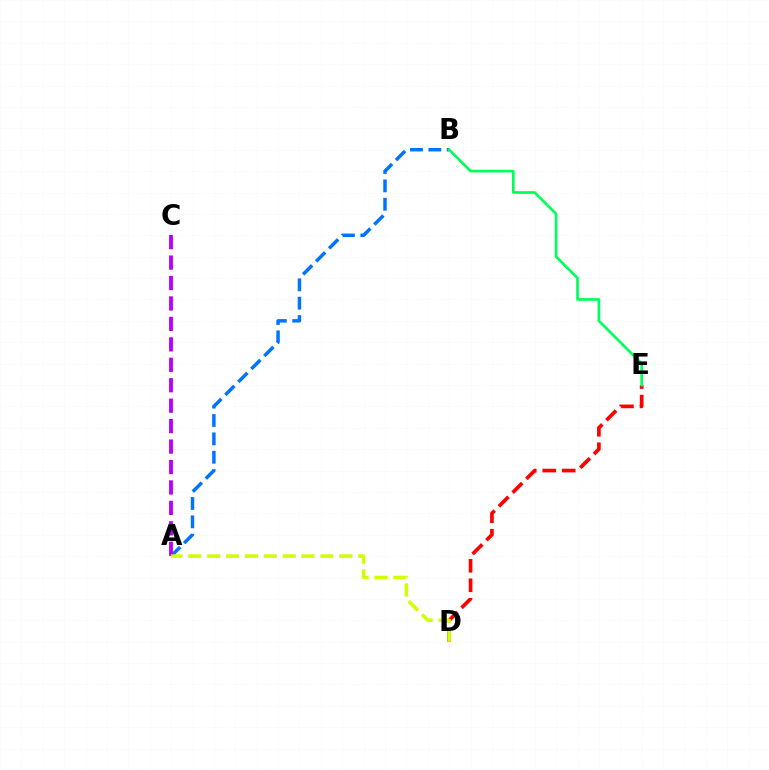{('D', 'E'): [{'color': '#ff0000', 'line_style': 'dashed', 'thickness': 2.65}], ('A', 'B'): [{'color': '#0074ff', 'line_style': 'dashed', 'thickness': 2.49}], ('A', 'C'): [{'color': '#b900ff', 'line_style': 'dashed', 'thickness': 2.78}], ('B', 'E'): [{'color': '#00ff5c', 'line_style': 'solid', 'thickness': 1.93}], ('A', 'D'): [{'color': '#d1ff00', 'line_style': 'dashed', 'thickness': 2.56}]}